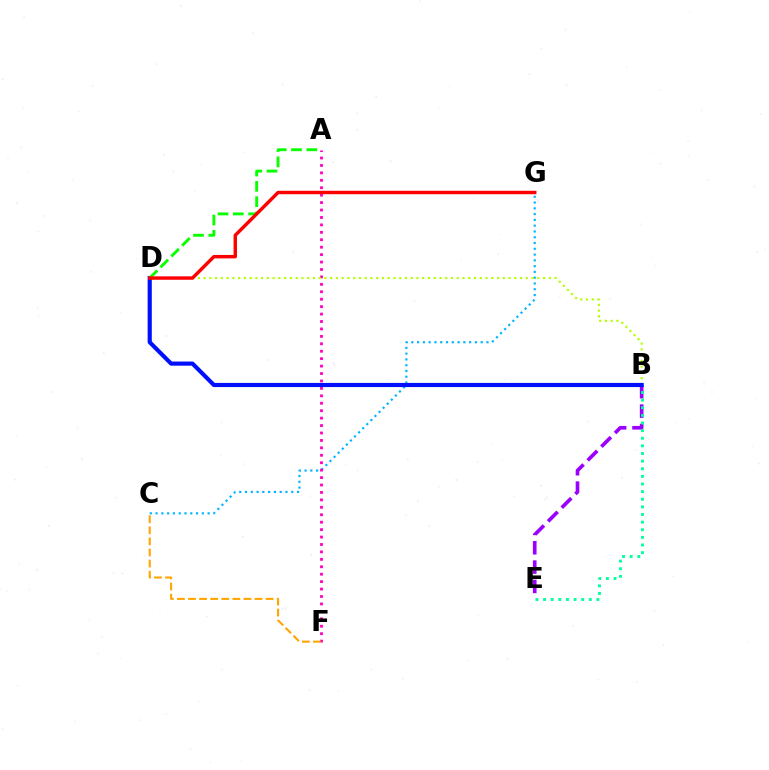{('B', 'E'): [{'color': '#9b00ff', 'line_style': 'dashed', 'thickness': 2.63}, {'color': '#00ff9d', 'line_style': 'dotted', 'thickness': 2.07}], ('C', 'G'): [{'color': '#00b5ff', 'line_style': 'dotted', 'thickness': 1.57}], ('A', 'F'): [{'color': '#ff00bd', 'line_style': 'dotted', 'thickness': 2.02}], ('B', 'D'): [{'color': '#b3ff00', 'line_style': 'dotted', 'thickness': 1.56}, {'color': '#0010ff', 'line_style': 'solid', 'thickness': 2.98}], ('C', 'F'): [{'color': '#ffa500', 'line_style': 'dashed', 'thickness': 1.51}], ('A', 'D'): [{'color': '#08ff00', 'line_style': 'dashed', 'thickness': 2.08}], ('D', 'G'): [{'color': '#ff0000', 'line_style': 'solid', 'thickness': 2.47}]}